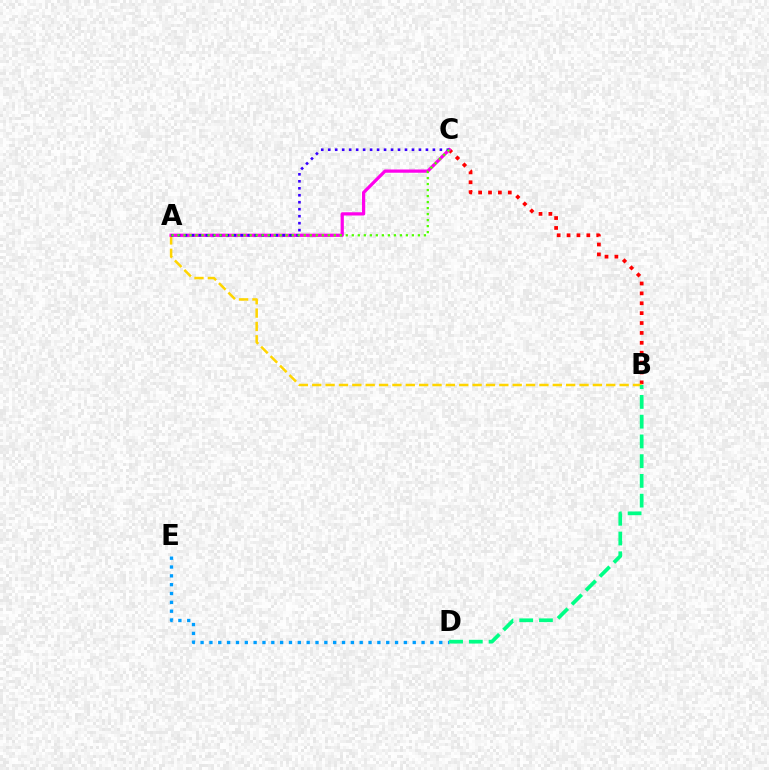{('B', 'C'): [{'color': '#ff0000', 'line_style': 'dotted', 'thickness': 2.69}], ('A', 'B'): [{'color': '#ffd500', 'line_style': 'dashed', 'thickness': 1.82}], ('D', 'E'): [{'color': '#009eff', 'line_style': 'dotted', 'thickness': 2.4}], ('B', 'D'): [{'color': '#00ff86', 'line_style': 'dashed', 'thickness': 2.68}], ('A', 'C'): [{'color': '#ff00ed', 'line_style': 'solid', 'thickness': 2.33}, {'color': '#3700ff', 'line_style': 'dotted', 'thickness': 1.9}, {'color': '#4fff00', 'line_style': 'dotted', 'thickness': 1.63}]}